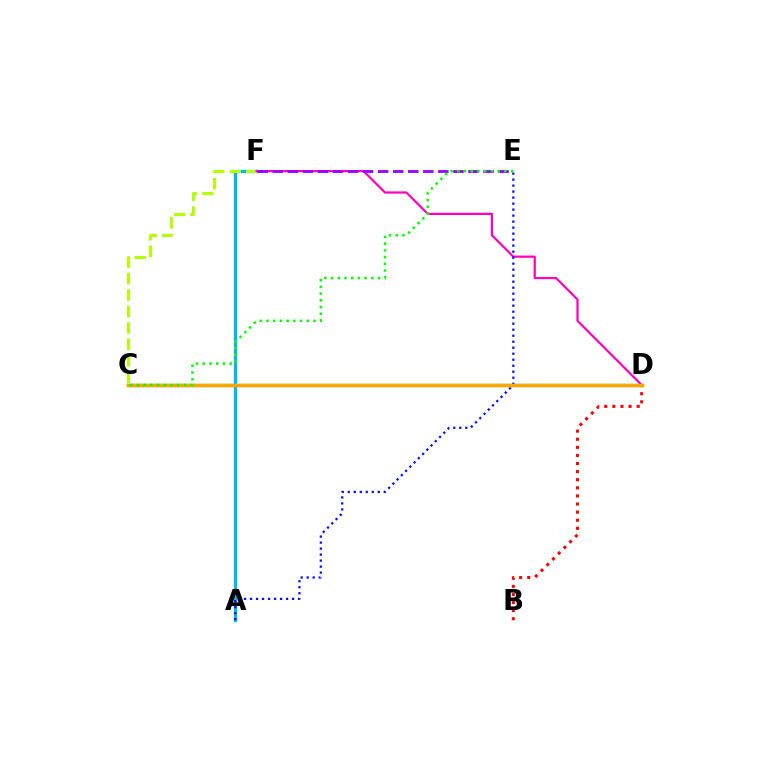{('B', 'D'): [{'color': '#ff0000', 'line_style': 'dotted', 'thickness': 2.2}], ('A', 'F'): [{'color': '#00b5ff', 'line_style': 'solid', 'thickness': 2.35}], ('C', 'F'): [{'color': '#b3ff00', 'line_style': 'dashed', 'thickness': 2.24}], ('C', 'D'): [{'color': '#00ff9d', 'line_style': 'solid', 'thickness': 2.48}, {'color': '#ffa500', 'line_style': 'solid', 'thickness': 2.5}], ('D', 'F'): [{'color': '#ff00bd', 'line_style': 'solid', 'thickness': 1.59}], ('E', 'F'): [{'color': '#9b00ff', 'line_style': 'dashed', 'thickness': 2.05}], ('A', 'E'): [{'color': '#0010ff', 'line_style': 'dotted', 'thickness': 1.63}], ('C', 'E'): [{'color': '#08ff00', 'line_style': 'dotted', 'thickness': 1.82}]}